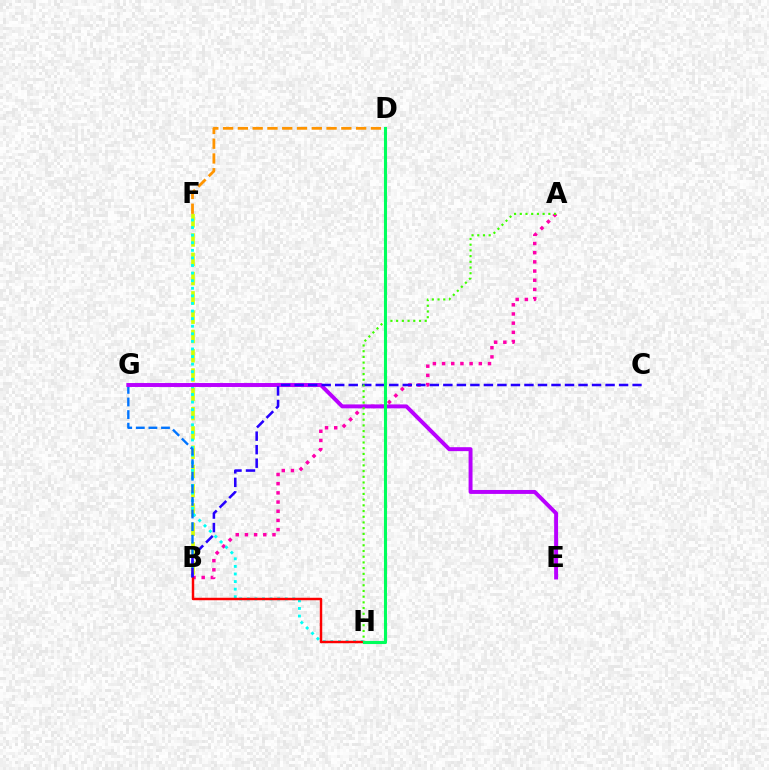{('A', 'B'): [{'color': '#ff00ac', 'line_style': 'dotted', 'thickness': 2.5}], ('B', 'F'): [{'color': '#d1ff00', 'line_style': 'dashed', 'thickness': 2.62}], ('F', 'H'): [{'color': '#00fff6', 'line_style': 'dotted', 'thickness': 2.06}], ('B', 'G'): [{'color': '#0074ff', 'line_style': 'dashed', 'thickness': 1.71}], ('E', 'G'): [{'color': '#b900ff', 'line_style': 'solid', 'thickness': 2.84}], ('D', 'F'): [{'color': '#ff9400', 'line_style': 'dashed', 'thickness': 2.01}], ('B', 'H'): [{'color': '#ff0000', 'line_style': 'solid', 'thickness': 1.77}], ('B', 'C'): [{'color': '#2500ff', 'line_style': 'dashed', 'thickness': 1.84}], ('A', 'H'): [{'color': '#3dff00', 'line_style': 'dotted', 'thickness': 1.55}], ('D', 'H'): [{'color': '#00ff5c', 'line_style': 'solid', 'thickness': 2.22}]}